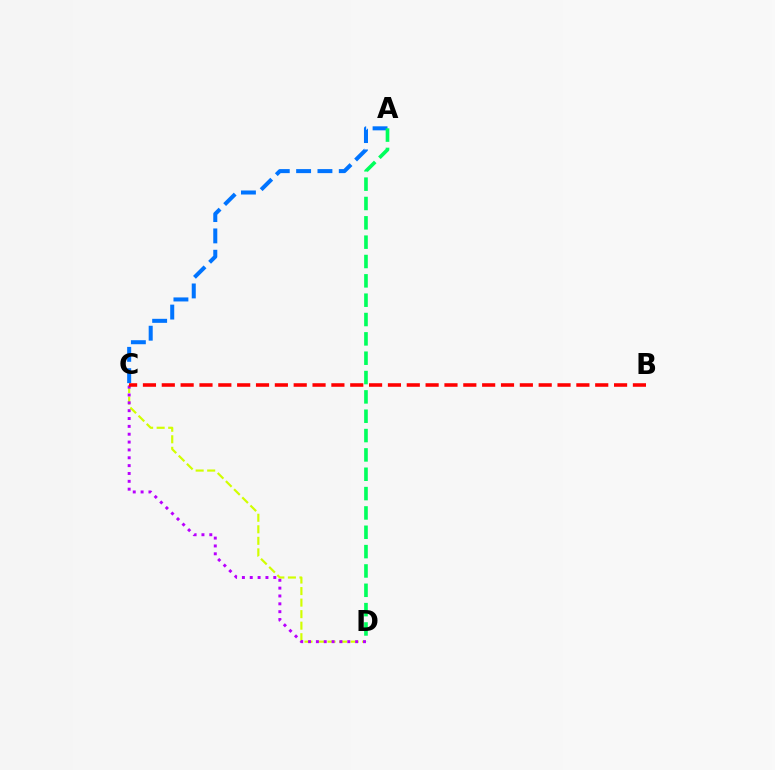{('C', 'D'): [{'color': '#d1ff00', 'line_style': 'dashed', 'thickness': 1.57}, {'color': '#b900ff', 'line_style': 'dotted', 'thickness': 2.13}], ('A', 'C'): [{'color': '#0074ff', 'line_style': 'dashed', 'thickness': 2.9}], ('A', 'D'): [{'color': '#00ff5c', 'line_style': 'dashed', 'thickness': 2.63}], ('B', 'C'): [{'color': '#ff0000', 'line_style': 'dashed', 'thickness': 2.56}]}